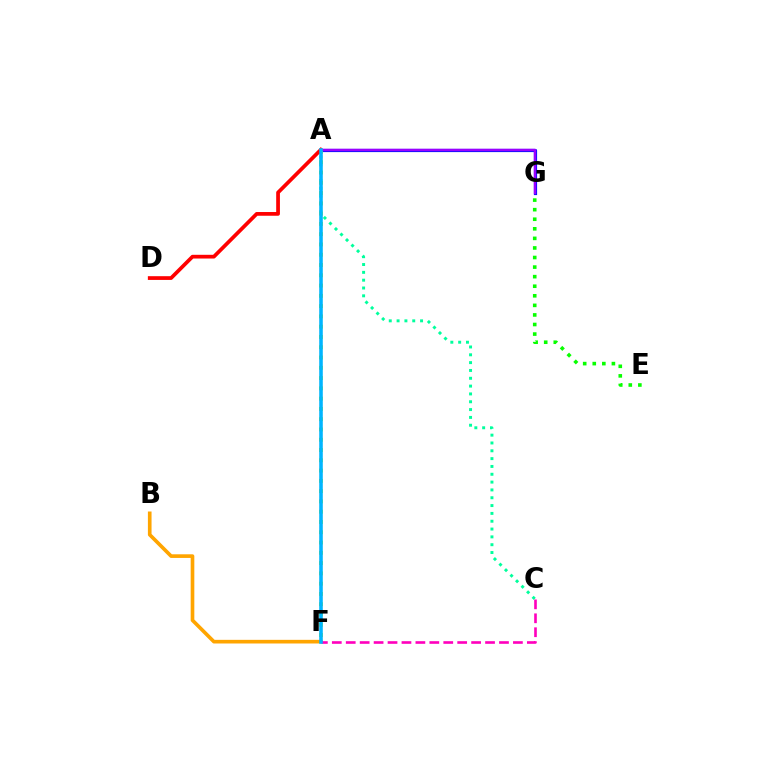{('A', 'C'): [{'color': '#00ff9d', 'line_style': 'dotted', 'thickness': 2.13}], ('A', 'G'): [{'color': '#0010ff', 'line_style': 'solid', 'thickness': 2.29}, {'color': '#9b00ff', 'line_style': 'solid', 'thickness': 1.79}], ('B', 'F'): [{'color': '#ffa500', 'line_style': 'solid', 'thickness': 2.63}], ('C', 'F'): [{'color': '#ff00bd', 'line_style': 'dashed', 'thickness': 1.89}], ('A', 'F'): [{'color': '#b3ff00', 'line_style': 'dotted', 'thickness': 2.79}, {'color': '#00b5ff', 'line_style': 'solid', 'thickness': 2.57}], ('E', 'G'): [{'color': '#08ff00', 'line_style': 'dotted', 'thickness': 2.6}], ('A', 'D'): [{'color': '#ff0000', 'line_style': 'solid', 'thickness': 2.69}]}